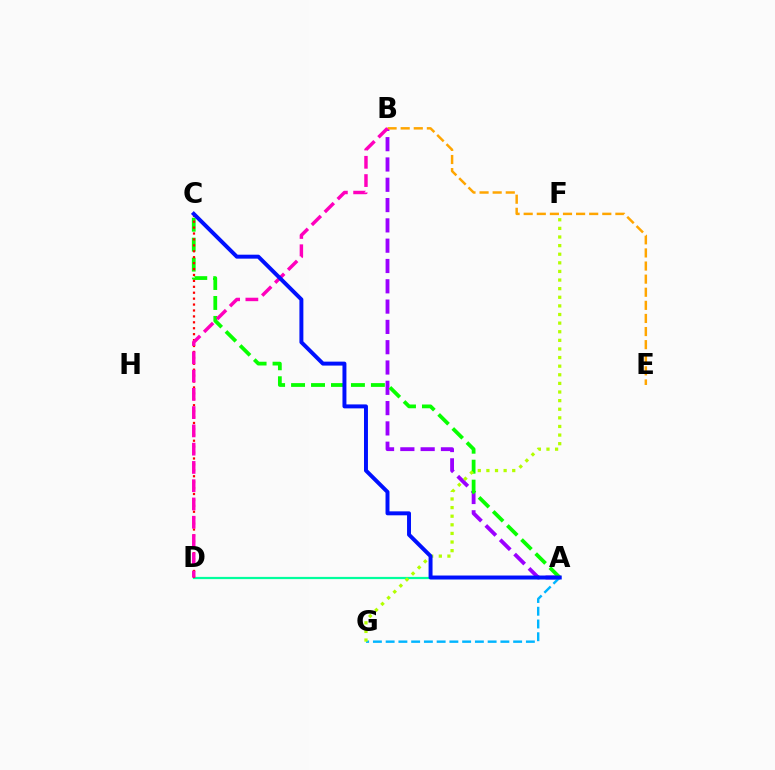{('A', 'B'): [{'color': '#9b00ff', 'line_style': 'dashed', 'thickness': 2.76}], ('A', 'C'): [{'color': '#08ff00', 'line_style': 'dashed', 'thickness': 2.71}, {'color': '#0010ff', 'line_style': 'solid', 'thickness': 2.85}], ('A', 'D'): [{'color': '#00ff9d', 'line_style': 'solid', 'thickness': 1.6}], ('A', 'G'): [{'color': '#00b5ff', 'line_style': 'dashed', 'thickness': 1.73}], ('F', 'G'): [{'color': '#b3ff00', 'line_style': 'dotted', 'thickness': 2.34}], ('C', 'D'): [{'color': '#ff0000', 'line_style': 'dotted', 'thickness': 1.61}], ('B', 'E'): [{'color': '#ffa500', 'line_style': 'dashed', 'thickness': 1.78}], ('B', 'D'): [{'color': '#ff00bd', 'line_style': 'dashed', 'thickness': 2.48}]}